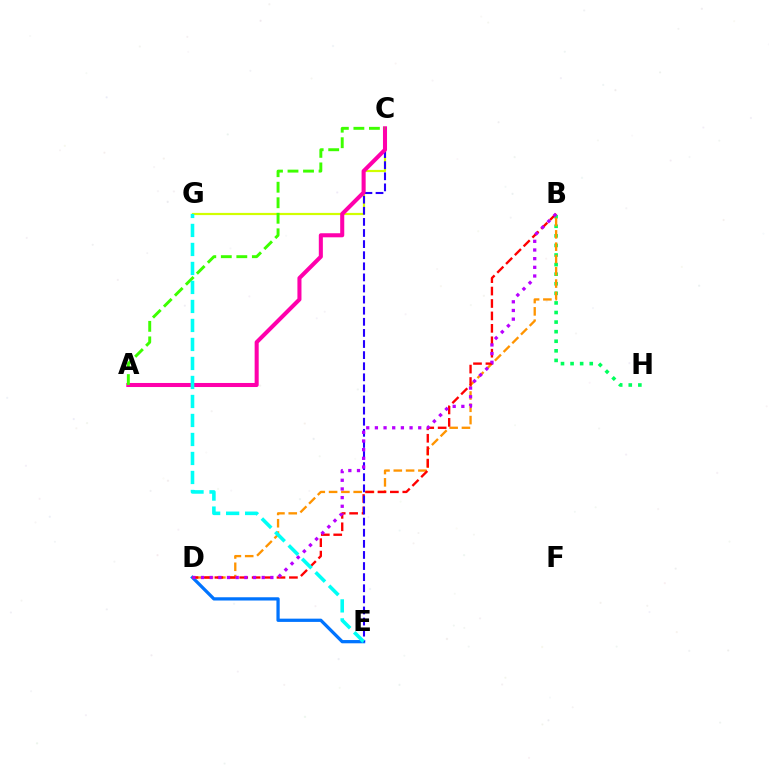{('B', 'H'): [{'color': '#00ff5c', 'line_style': 'dotted', 'thickness': 2.6}], ('D', 'E'): [{'color': '#0074ff', 'line_style': 'solid', 'thickness': 2.34}], ('B', 'D'): [{'color': '#ff9400', 'line_style': 'dashed', 'thickness': 1.67}, {'color': '#ff0000', 'line_style': 'dashed', 'thickness': 1.69}, {'color': '#b900ff', 'line_style': 'dotted', 'thickness': 2.35}], ('C', 'G'): [{'color': '#d1ff00', 'line_style': 'solid', 'thickness': 1.59}], ('C', 'E'): [{'color': '#2500ff', 'line_style': 'dashed', 'thickness': 1.51}], ('A', 'C'): [{'color': '#ff00ac', 'line_style': 'solid', 'thickness': 2.92}, {'color': '#3dff00', 'line_style': 'dashed', 'thickness': 2.11}], ('E', 'G'): [{'color': '#00fff6', 'line_style': 'dashed', 'thickness': 2.58}]}